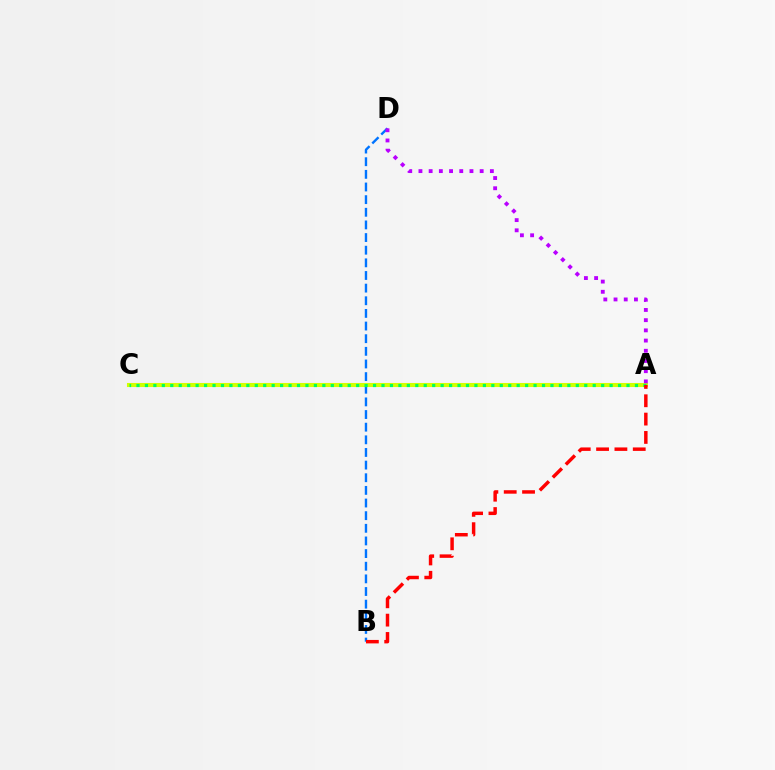{('B', 'D'): [{'color': '#0074ff', 'line_style': 'dashed', 'thickness': 1.72}], ('A', 'C'): [{'color': '#d1ff00', 'line_style': 'solid', 'thickness': 2.92}, {'color': '#00ff5c', 'line_style': 'dotted', 'thickness': 2.3}], ('A', 'B'): [{'color': '#ff0000', 'line_style': 'dashed', 'thickness': 2.49}], ('A', 'D'): [{'color': '#b900ff', 'line_style': 'dotted', 'thickness': 2.77}]}